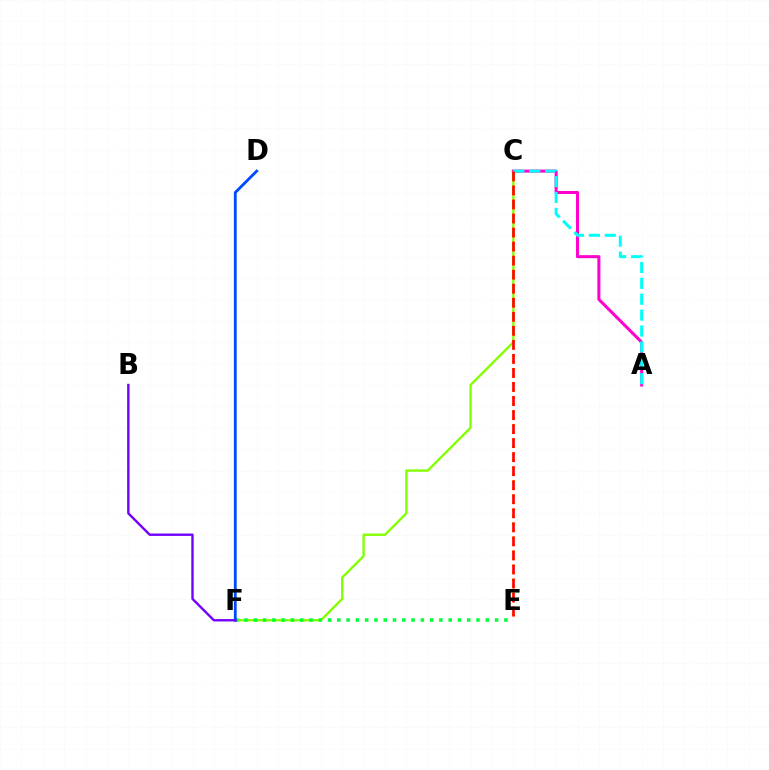{('C', 'F'): [{'color': '#84ff00', 'line_style': 'solid', 'thickness': 1.7}], ('E', 'F'): [{'color': '#00ff39', 'line_style': 'dotted', 'thickness': 2.52}], ('D', 'F'): [{'color': '#004bff', 'line_style': 'solid', 'thickness': 2.04}], ('A', 'C'): [{'color': '#ff00cf', 'line_style': 'solid', 'thickness': 2.19}, {'color': '#00fff6', 'line_style': 'dashed', 'thickness': 2.16}], ('C', 'E'): [{'color': '#ffbd00', 'line_style': 'dotted', 'thickness': 1.91}, {'color': '#ff0000', 'line_style': 'dashed', 'thickness': 1.91}], ('B', 'F'): [{'color': '#7200ff', 'line_style': 'solid', 'thickness': 1.72}]}